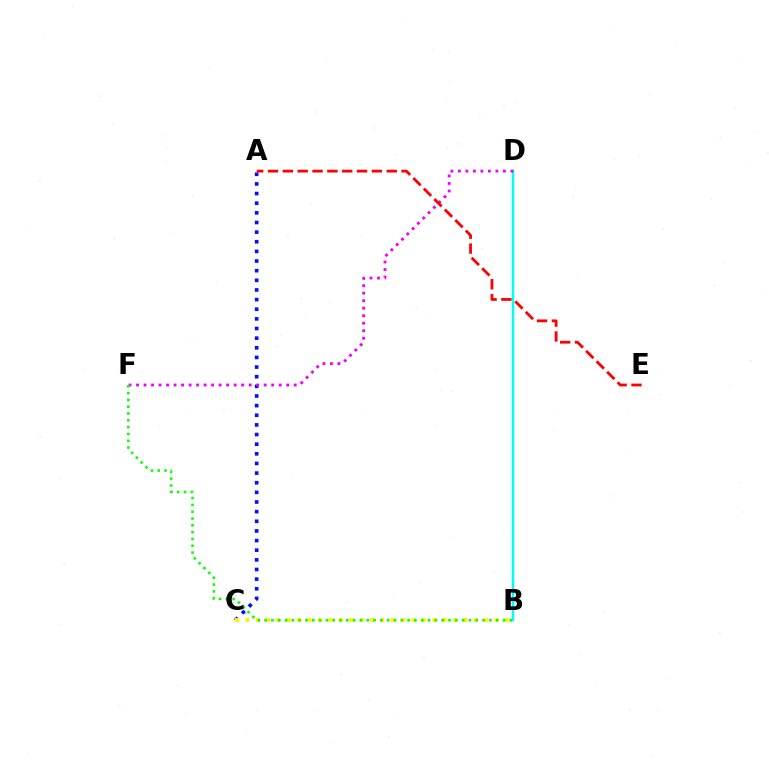{('A', 'C'): [{'color': '#0010ff', 'line_style': 'dotted', 'thickness': 2.62}], ('B', 'D'): [{'color': '#00fff6', 'line_style': 'solid', 'thickness': 1.8}], ('D', 'F'): [{'color': '#ee00ff', 'line_style': 'dotted', 'thickness': 2.04}], ('B', 'C'): [{'color': '#fcf500', 'line_style': 'dotted', 'thickness': 2.82}], ('B', 'F'): [{'color': '#08ff00', 'line_style': 'dotted', 'thickness': 1.85}], ('A', 'E'): [{'color': '#ff0000', 'line_style': 'dashed', 'thickness': 2.02}]}